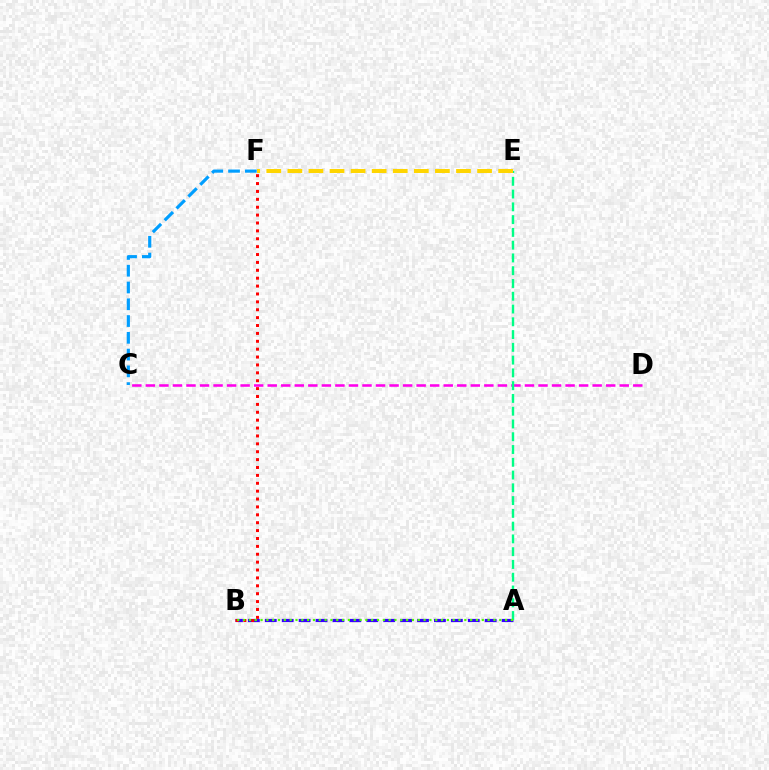{('A', 'B'): [{'color': '#3700ff', 'line_style': 'dashed', 'thickness': 2.3}, {'color': '#4fff00', 'line_style': 'dotted', 'thickness': 1.58}], ('C', 'D'): [{'color': '#ff00ed', 'line_style': 'dashed', 'thickness': 1.84}], ('A', 'E'): [{'color': '#00ff86', 'line_style': 'dashed', 'thickness': 1.74}], ('E', 'F'): [{'color': '#ffd500', 'line_style': 'dashed', 'thickness': 2.86}], ('B', 'F'): [{'color': '#ff0000', 'line_style': 'dotted', 'thickness': 2.14}], ('C', 'F'): [{'color': '#009eff', 'line_style': 'dashed', 'thickness': 2.28}]}